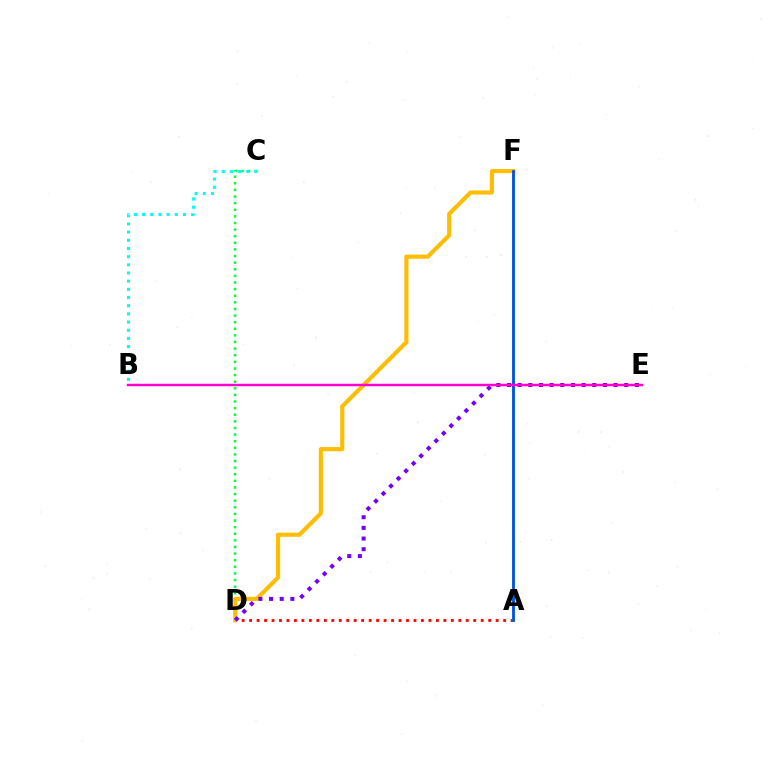{('A', 'D'): [{'color': '#ff0000', 'line_style': 'dotted', 'thickness': 2.03}], ('A', 'F'): [{'color': '#84ff00', 'line_style': 'solid', 'thickness': 1.99}, {'color': '#004bff', 'line_style': 'solid', 'thickness': 1.98}], ('C', 'D'): [{'color': '#00ff39', 'line_style': 'dotted', 'thickness': 1.8}], ('B', 'C'): [{'color': '#00fff6', 'line_style': 'dotted', 'thickness': 2.22}], ('D', 'F'): [{'color': '#ffbd00', 'line_style': 'solid', 'thickness': 2.98}], ('D', 'E'): [{'color': '#7200ff', 'line_style': 'dotted', 'thickness': 2.89}], ('B', 'E'): [{'color': '#ff00cf', 'line_style': 'solid', 'thickness': 1.76}]}